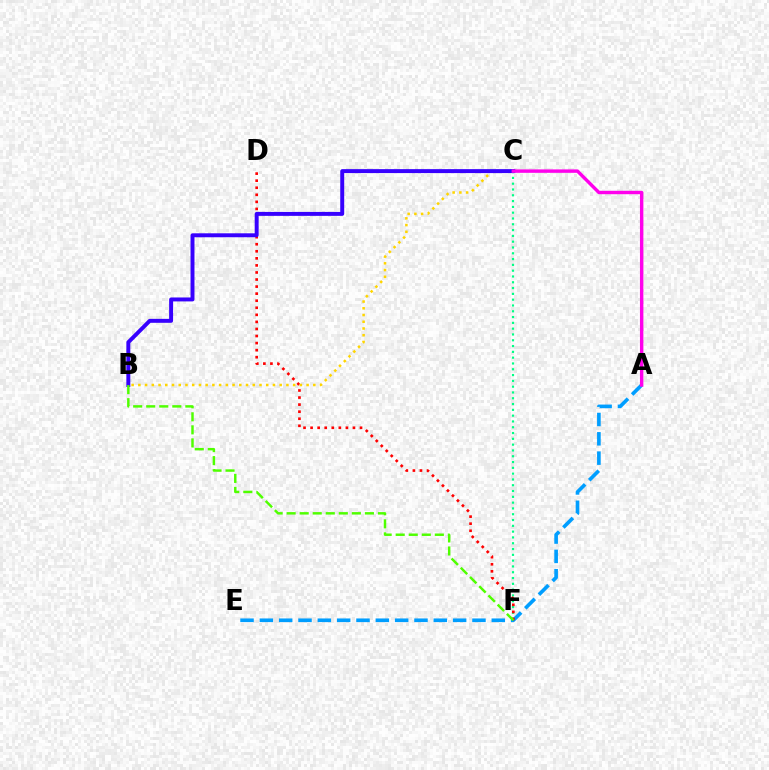{('A', 'E'): [{'color': '#009eff', 'line_style': 'dashed', 'thickness': 2.63}], ('C', 'F'): [{'color': '#00ff86', 'line_style': 'dotted', 'thickness': 1.58}], ('D', 'F'): [{'color': '#ff0000', 'line_style': 'dotted', 'thickness': 1.92}], ('B', 'C'): [{'color': '#ffd500', 'line_style': 'dotted', 'thickness': 1.83}, {'color': '#3700ff', 'line_style': 'solid', 'thickness': 2.84}], ('A', 'C'): [{'color': '#ff00ed', 'line_style': 'solid', 'thickness': 2.46}], ('B', 'F'): [{'color': '#4fff00', 'line_style': 'dashed', 'thickness': 1.77}]}